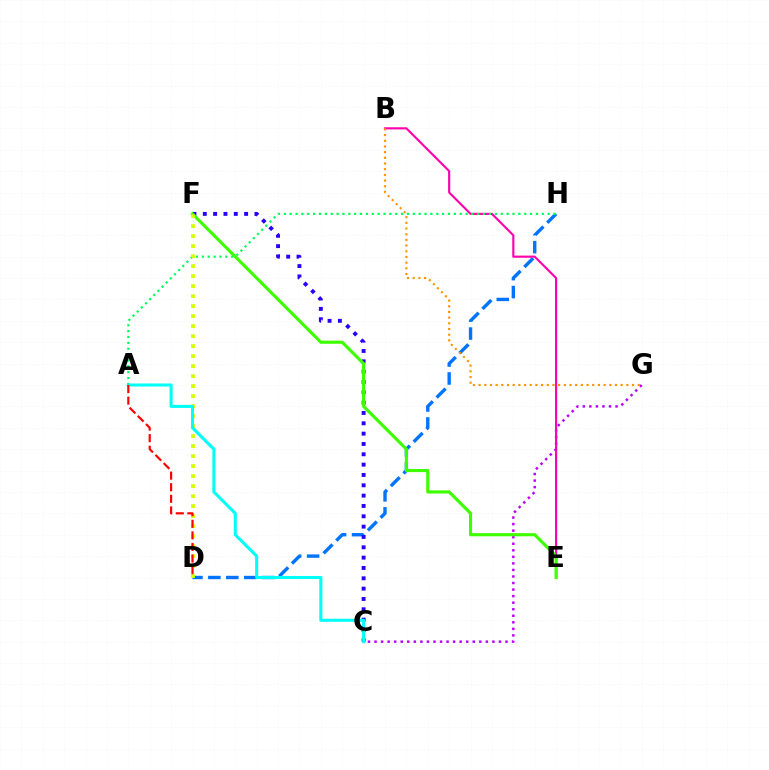{('D', 'H'): [{'color': '#0074ff', 'line_style': 'dashed', 'thickness': 2.44}], ('C', 'G'): [{'color': '#b900ff', 'line_style': 'dotted', 'thickness': 1.78}], ('C', 'F'): [{'color': '#2500ff', 'line_style': 'dotted', 'thickness': 2.81}], ('B', 'E'): [{'color': '#ff00ac', 'line_style': 'solid', 'thickness': 1.54}], ('A', 'H'): [{'color': '#00ff5c', 'line_style': 'dotted', 'thickness': 1.59}], ('E', 'F'): [{'color': '#3dff00', 'line_style': 'solid', 'thickness': 2.25}], ('D', 'F'): [{'color': '#d1ff00', 'line_style': 'dotted', 'thickness': 2.72}], ('A', 'C'): [{'color': '#00fff6', 'line_style': 'solid', 'thickness': 2.2}], ('B', 'G'): [{'color': '#ff9400', 'line_style': 'dotted', 'thickness': 1.54}], ('A', 'D'): [{'color': '#ff0000', 'line_style': 'dashed', 'thickness': 1.57}]}